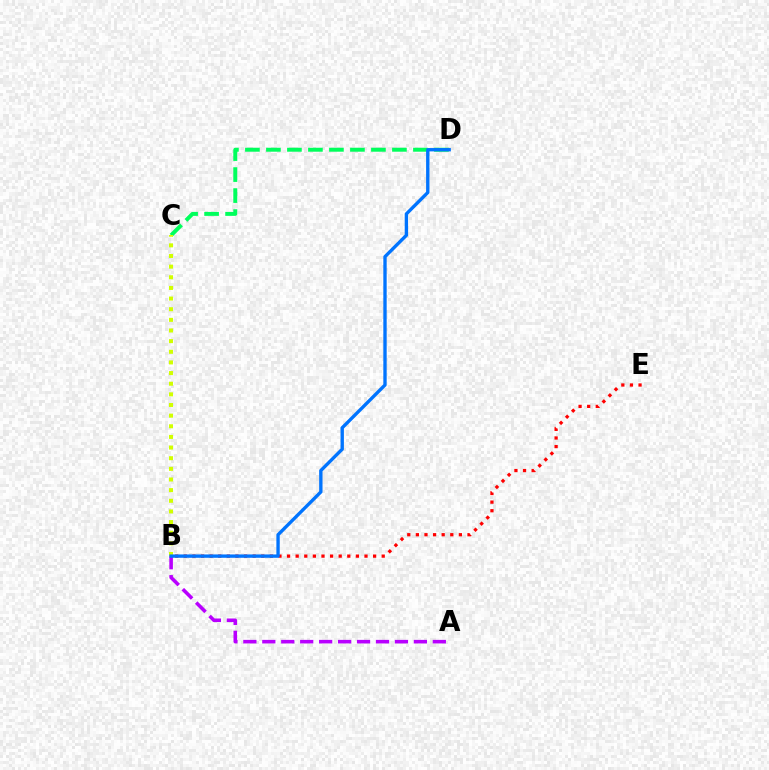{('C', 'D'): [{'color': '#00ff5c', 'line_style': 'dashed', 'thickness': 2.85}], ('B', 'E'): [{'color': '#ff0000', 'line_style': 'dotted', 'thickness': 2.34}], ('A', 'B'): [{'color': '#b900ff', 'line_style': 'dashed', 'thickness': 2.57}], ('B', 'C'): [{'color': '#d1ff00', 'line_style': 'dotted', 'thickness': 2.89}], ('B', 'D'): [{'color': '#0074ff', 'line_style': 'solid', 'thickness': 2.42}]}